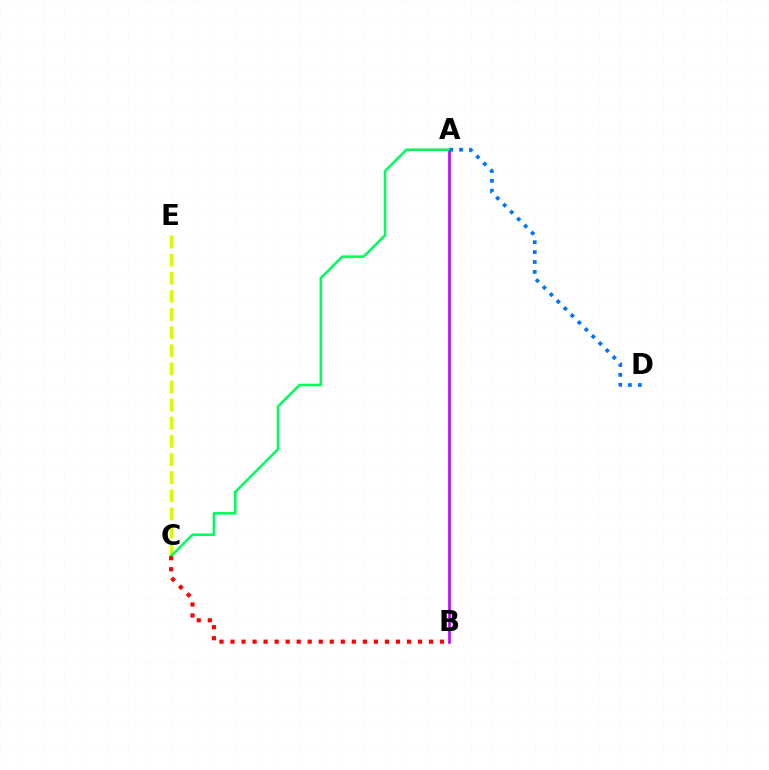{('A', 'B'): [{'color': '#b900ff', 'line_style': 'solid', 'thickness': 1.88}], ('C', 'E'): [{'color': '#d1ff00', 'line_style': 'dashed', 'thickness': 2.46}], ('A', 'C'): [{'color': '#00ff5c', 'line_style': 'solid', 'thickness': 1.84}], ('B', 'C'): [{'color': '#ff0000', 'line_style': 'dotted', 'thickness': 3.0}], ('A', 'D'): [{'color': '#0074ff', 'line_style': 'dotted', 'thickness': 2.69}]}